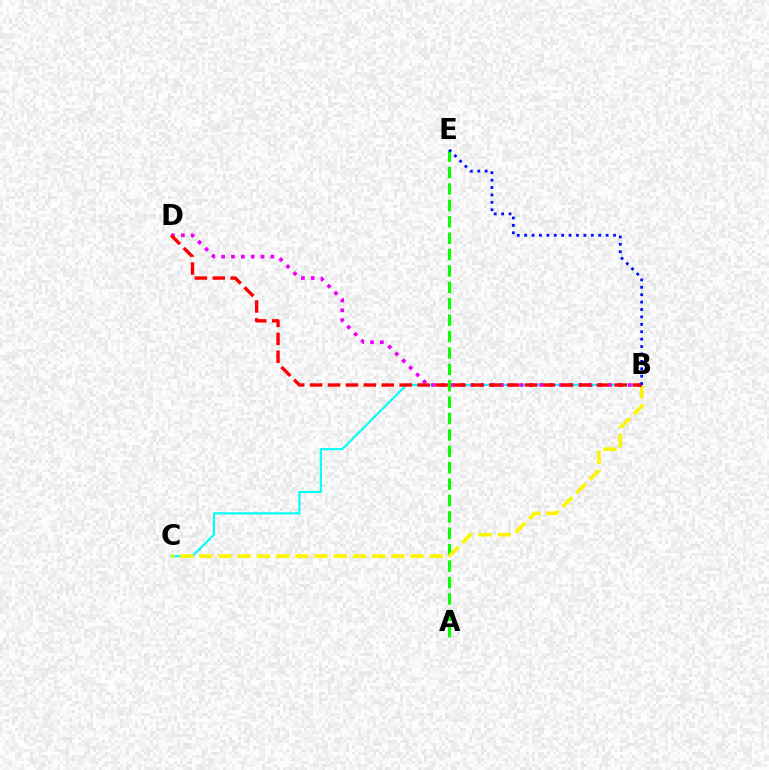{('B', 'C'): [{'color': '#00fff6', 'line_style': 'solid', 'thickness': 1.55}, {'color': '#fcf500', 'line_style': 'dashed', 'thickness': 2.61}], ('A', 'E'): [{'color': '#08ff00', 'line_style': 'dashed', 'thickness': 2.23}], ('B', 'D'): [{'color': '#ee00ff', 'line_style': 'dotted', 'thickness': 2.67}, {'color': '#ff0000', 'line_style': 'dashed', 'thickness': 2.43}], ('B', 'E'): [{'color': '#0010ff', 'line_style': 'dotted', 'thickness': 2.01}]}